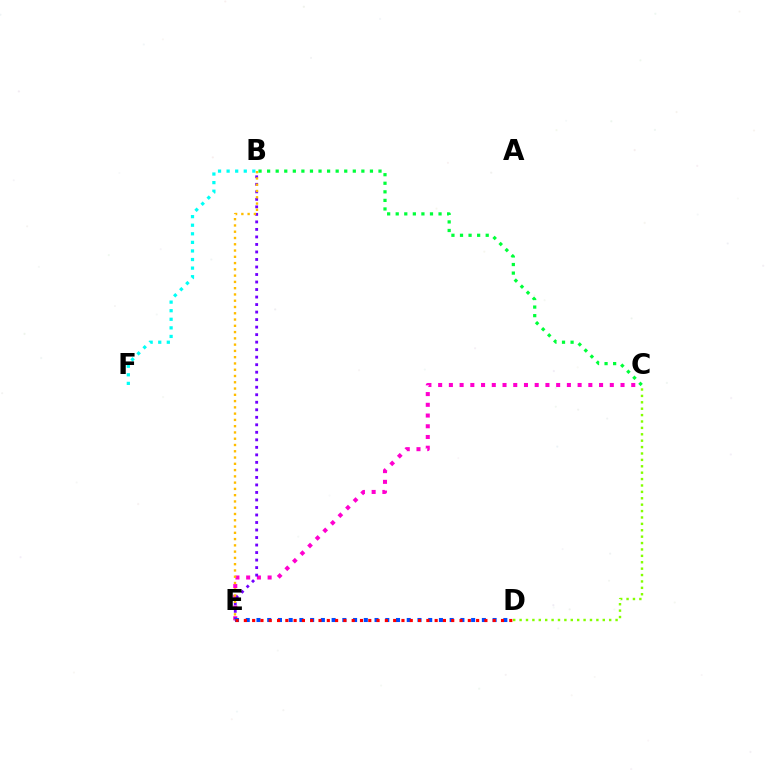{('C', 'E'): [{'color': '#ff00cf', 'line_style': 'dotted', 'thickness': 2.91}], ('B', 'E'): [{'color': '#7200ff', 'line_style': 'dotted', 'thickness': 2.04}, {'color': '#ffbd00', 'line_style': 'dotted', 'thickness': 1.7}], ('B', 'F'): [{'color': '#00fff6', 'line_style': 'dotted', 'thickness': 2.33}], ('D', 'E'): [{'color': '#004bff', 'line_style': 'dotted', 'thickness': 2.92}, {'color': '#ff0000', 'line_style': 'dotted', 'thickness': 2.25}], ('C', 'D'): [{'color': '#84ff00', 'line_style': 'dotted', 'thickness': 1.74}], ('B', 'C'): [{'color': '#00ff39', 'line_style': 'dotted', 'thickness': 2.33}]}